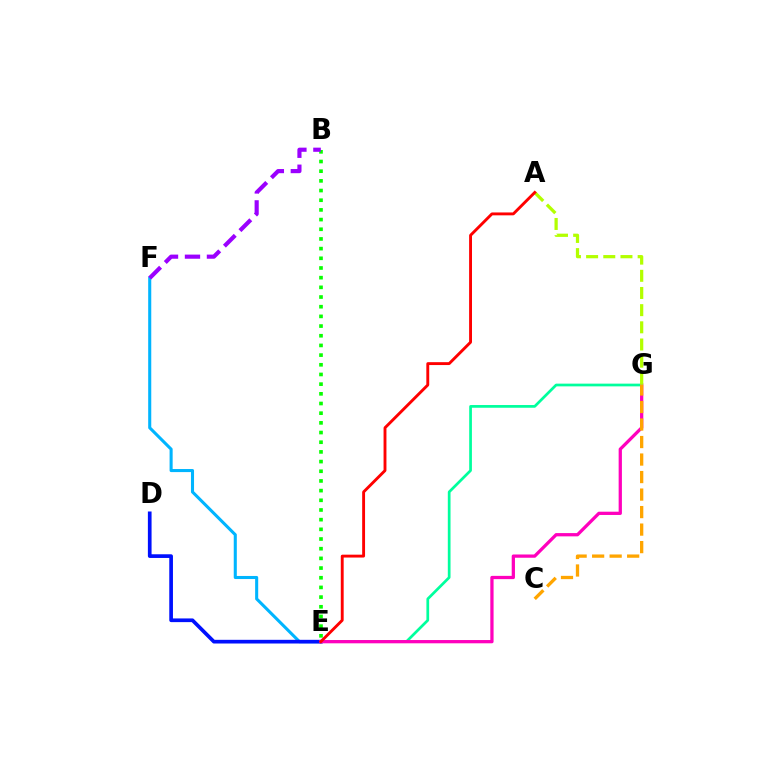{('E', 'F'): [{'color': '#00b5ff', 'line_style': 'solid', 'thickness': 2.21}], ('E', 'G'): [{'color': '#00ff9d', 'line_style': 'solid', 'thickness': 1.96}, {'color': '#ff00bd', 'line_style': 'solid', 'thickness': 2.35}], ('B', 'E'): [{'color': '#08ff00', 'line_style': 'dotted', 'thickness': 2.63}], ('D', 'E'): [{'color': '#0010ff', 'line_style': 'solid', 'thickness': 2.65}], ('A', 'G'): [{'color': '#b3ff00', 'line_style': 'dashed', 'thickness': 2.33}], ('C', 'G'): [{'color': '#ffa500', 'line_style': 'dashed', 'thickness': 2.38}], ('A', 'E'): [{'color': '#ff0000', 'line_style': 'solid', 'thickness': 2.08}], ('B', 'F'): [{'color': '#9b00ff', 'line_style': 'dashed', 'thickness': 2.99}]}